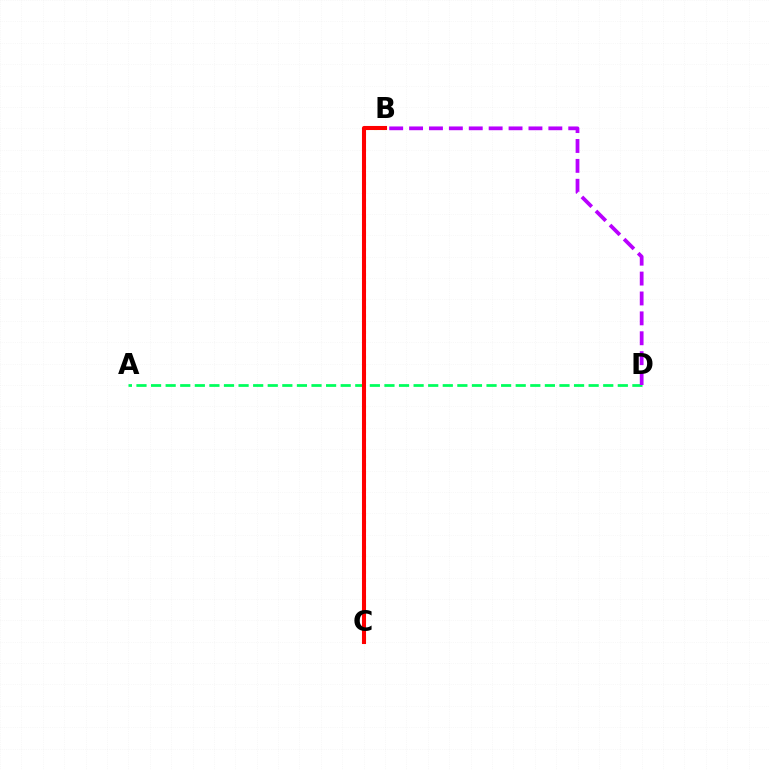{('A', 'D'): [{'color': '#00ff5c', 'line_style': 'dashed', 'thickness': 1.98}], ('B', 'C'): [{'color': '#d1ff00', 'line_style': 'dotted', 'thickness': 2.25}, {'color': '#0074ff', 'line_style': 'dashed', 'thickness': 1.98}, {'color': '#ff0000', 'line_style': 'solid', 'thickness': 2.92}], ('B', 'D'): [{'color': '#b900ff', 'line_style': 'dashed', 'thickness': 2.7}]}